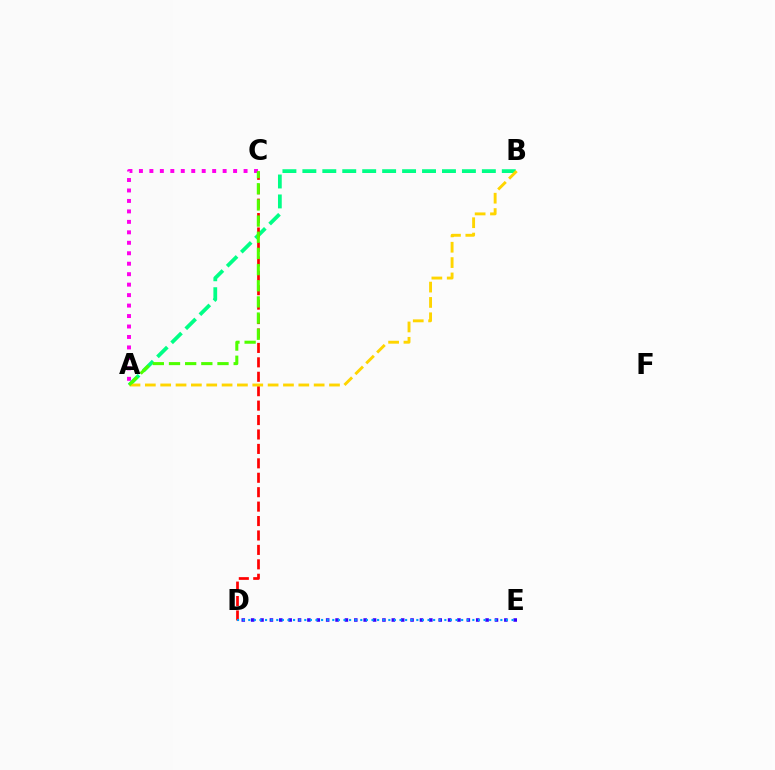{('A', 'C'): [{'color': '#ff00ed', 'line_style': 'dotted', 'thickness': 2.84}, {'color': '#4fff00', 'line_style': 'dashed', 'thickness': 2.2}], ('A', 'B'): [{'color': '#00ff86', 'line_style': 'dashed', 'thickness': 2.71}, {'color': '#ffd500', 'line_style': 'dashed', 'thickness': 2.08}], ('D', 'E'): [{'color': '#3700ff', 'line_style': 'dotted', 'thickness': 2.55}, {'color': '#009eff', 'line_style': 'dotted', 'thickness': 1.52}], ('C', 'D'): [{'color': '#ff0000', 'line_style': 'dashed', 'thickness': 1.96}]}